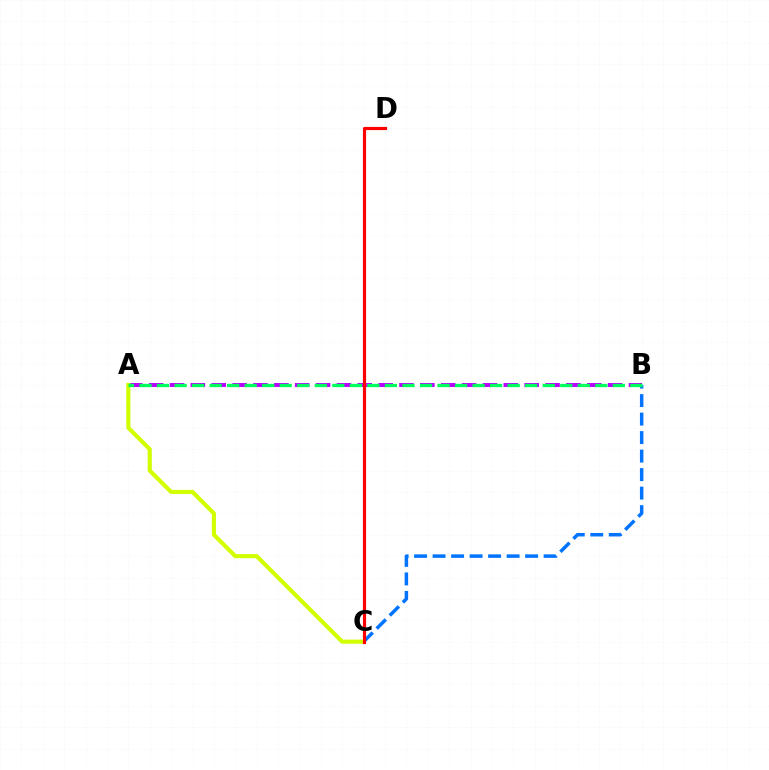{('A', 'B'): [{'color': '#b900ff', 'line_style': 'dashed', 'thickness': 2.83}, {'color': '#00ff5c', 'line_style': 'dashed', 'thickness': 2.38}], ('B', 'C'): [{'color': '#0074ff', 'line_style': 'dashed', 'thickness': 2.51}], ('A', 'C'): [{'color': '#d1ff00', 'line_style': 'solid', 'thickness': 2.97}], ('C', 'D'): [{'color': '#ff0000', 'line_style': 'solid', 'thickness': 2.28}]}